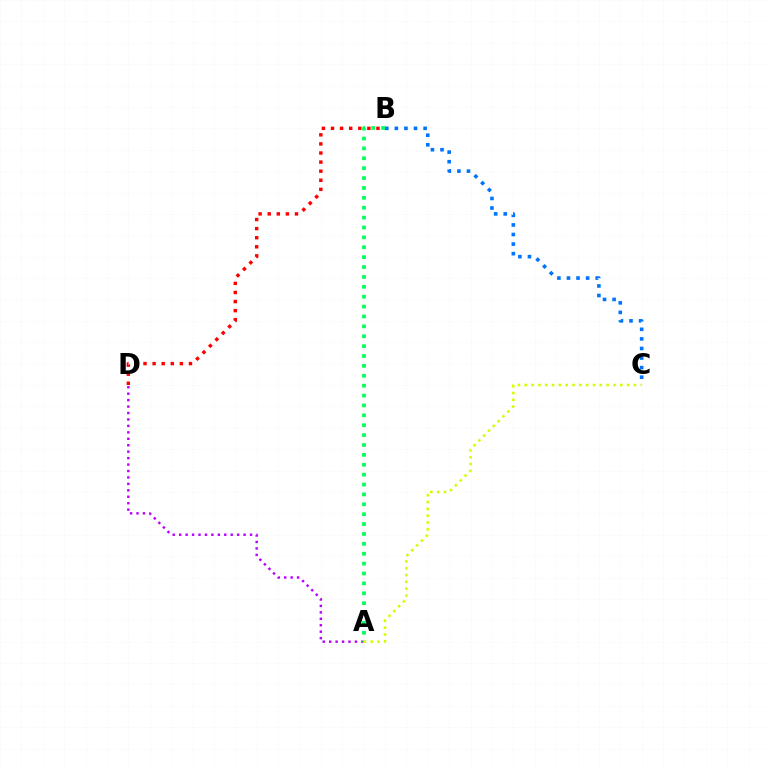{('A', 'D'): [{'color': '#b900ff', 'line_style': 'dotted', 'thickness': 1.75}], ('B', 'D'): [{'color': '#ff0000', 'line_style': 'dotted', 'thickness': 2.47}], ('A', 'B'): [{'color': '#00ff5c', 'line_style': 'dotted', 'thickness': 2.69}], ('A', 'C'): [{'color': '#d1ff00', 'line_style': 'dotted', 'thickness': 1.85}], ('B', 'C'): [{'color': '#0074ff', 'line_style': 'dotted', 'thickness': 2.6}]}